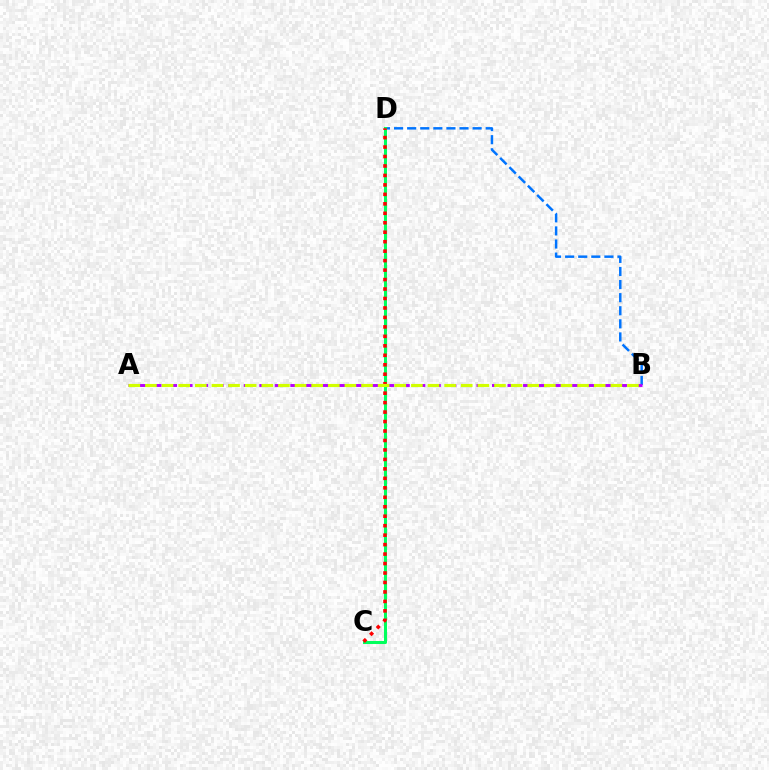{('B', 'D'): [{'color': '#0074ff', 'line_style': 'dashed', 'thickness': 1.78}], ('C', 'D'): [{'color': '#00ff5c', 'line_style': 'solid', 'thickness': 2.19}, {'color': '#ff0000', 'line_style': 'dotted', 'thickness': 2.57}], ('A', 'B'): [{'color': '#b900ff', 'line_style': 'dashed', 'thickness': 2.11}, {'color': '#d1ff00', 'line_style': 'dashed', 'thickness': 2.26}]}